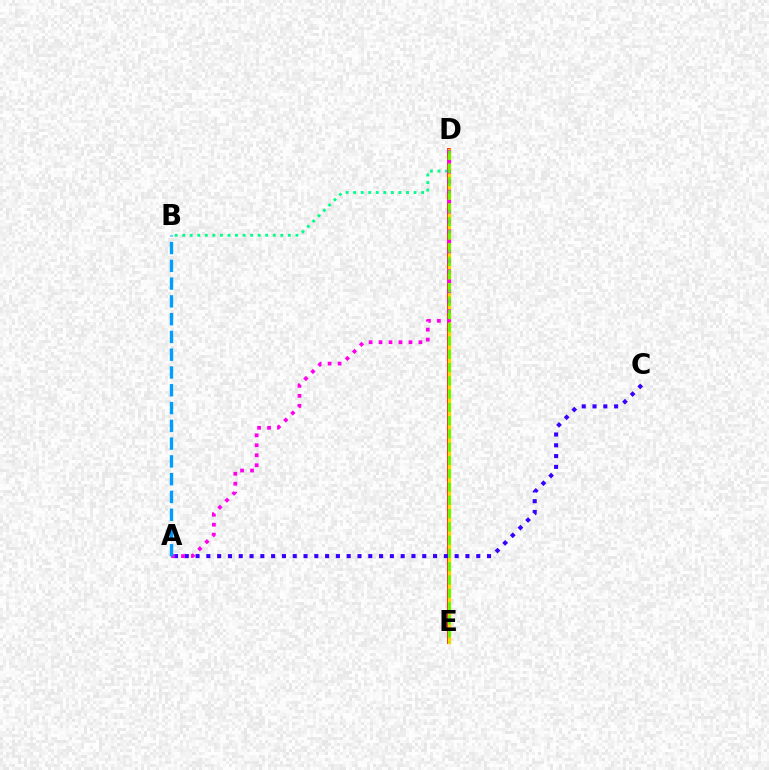{('D', 'E'): [{'color': '#ff0000', 'line_style': 'solid', 'thickness': 2.76}, {'color': '#ffd500', 'line_style': 'solid', 'thickness': 2.46}, {'color': '#4fff00', 'line_style': 'dashed', 'thickness': 1.8}], ('B', 'D'): [{'color': '#00ff86', 'line_style': 'dotted', 'thickness': 2.05}], ('A', 'C'): [{'color': '#3700ff', 'line_style': 'dotted', 'thickness': 2.93}], ('A', 'D'): [{'color': '#ff00ed', 'line_style': 'dotted', 'thickness': 2.71}], ('A', 'B'): [{'color': '#009eff', 'line_style': 'dashed', 'thickness': 2.42}]}